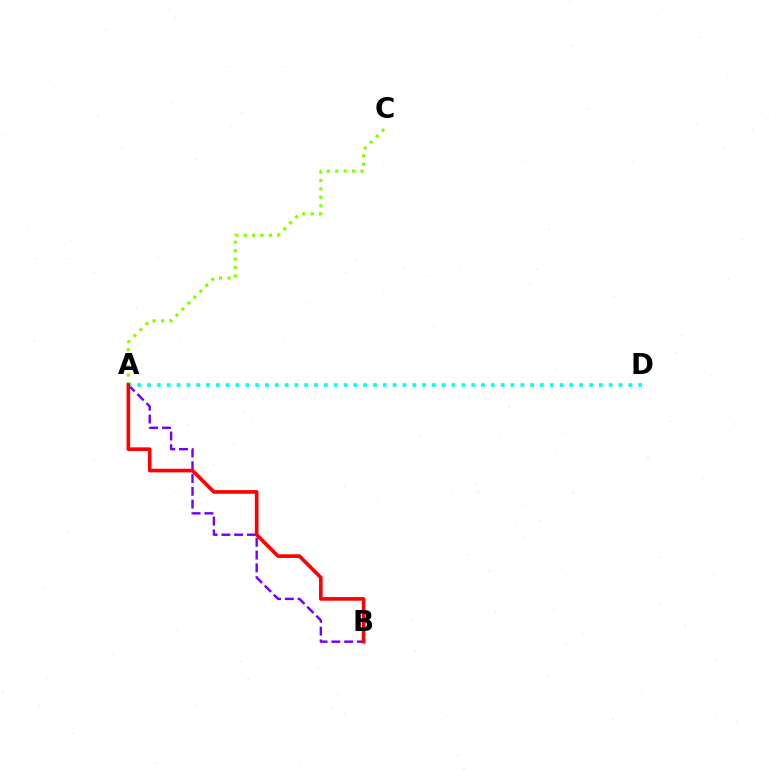{('A', 'B'): [{'color': '#7200ff', 'line_style': 'dashed', 'thickness': 1.74}, {'color': '#ff0000', 'line_style': 'solid', 'thickness': 2.62}], ('A', 'D'): [{'color': '#00fff6', 'line_style': 'dotted', 'thickness': 2.67}], ('A', 'C'): [{'color': '#84ff00', 'line_style': 'dotted', 'thickness': 2.29}]}